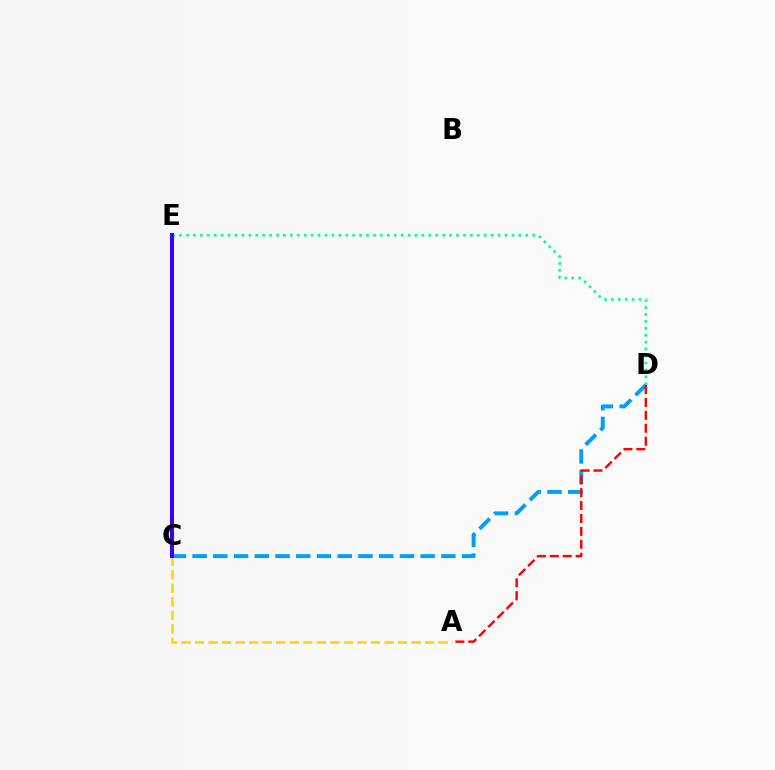{('D', 'E'): [{'color': '#00ff86', 'line_style': 'dotted', 'thickness': 1.88}], ('C', 'D'): [{'color': '#009eff', 'line_style': 'dashed', 'thickness': 2.82}], ('A', 'C'): [{'color': '#ffd500', 'line_style': 'dashed', 'thickness': 1.84}], ('C', 'E'): [{'color': '#4fff00', 'line_style': 'dashed', 'thickness': 1.8}, {'color': '#ff00ed', 'line_style': 'solid', 'thickness': 2.66}, {'color': '#3700ff', 'line_style': 'solid', 'thickness': 2.89}], ('A', 'D'): [{'color': '#ff0000', 'line_style': 'dashed', 'thickness': 1.76}]}